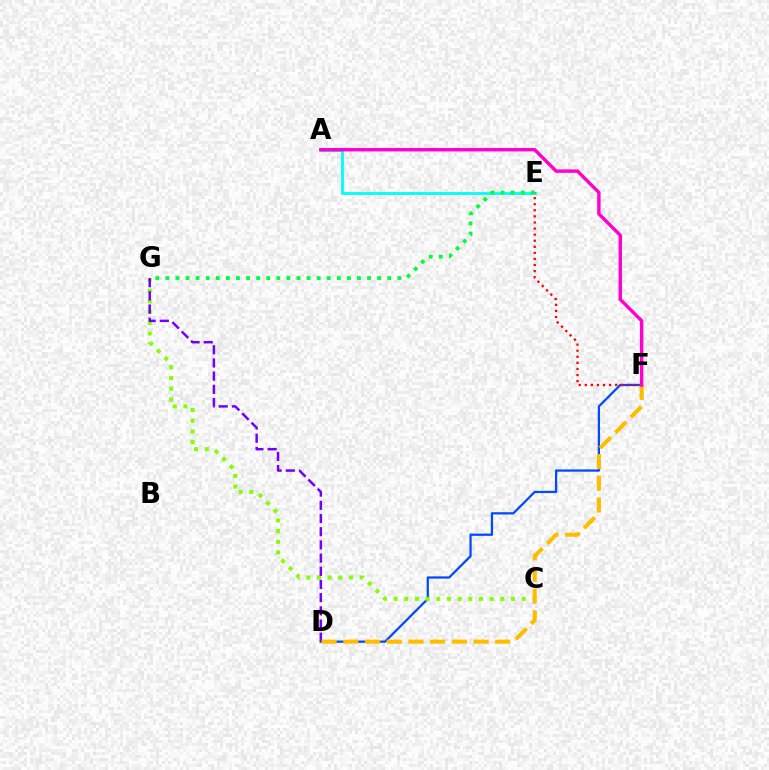{('A', 'E'): [{'color': '#00fff6', 'line_style': 'solid', 'thickness': 2.02}], ('D', 'F'): [{'color': '#004bff', 'line_style': 'solid', 'thickness': 1.62}, {'color': '#ffbd00', 'line_style': 'dashed', 'thickness': 2.95}], ('E', 'F'): [{'color': '#ff0000', 'line_style': 'dotted', 'thickness': 1.65}], ('C', 'G'): [{'color': '#84ff00', 'line_style': 'dotted', 'thickness': 2.9}], ('D', 'G'): [{'color': '#7200ff', 'line_style': 'dashed', 'thickness': 1.79}], ('E', 'G'): [{'color': '#00ff39', 'line_style': 'dotted', 'thickness': 2.74}], ('A', 'F'): [{'color': '#ff00cf', 'line_style': 'solid', 'thickness': 2.45}]}